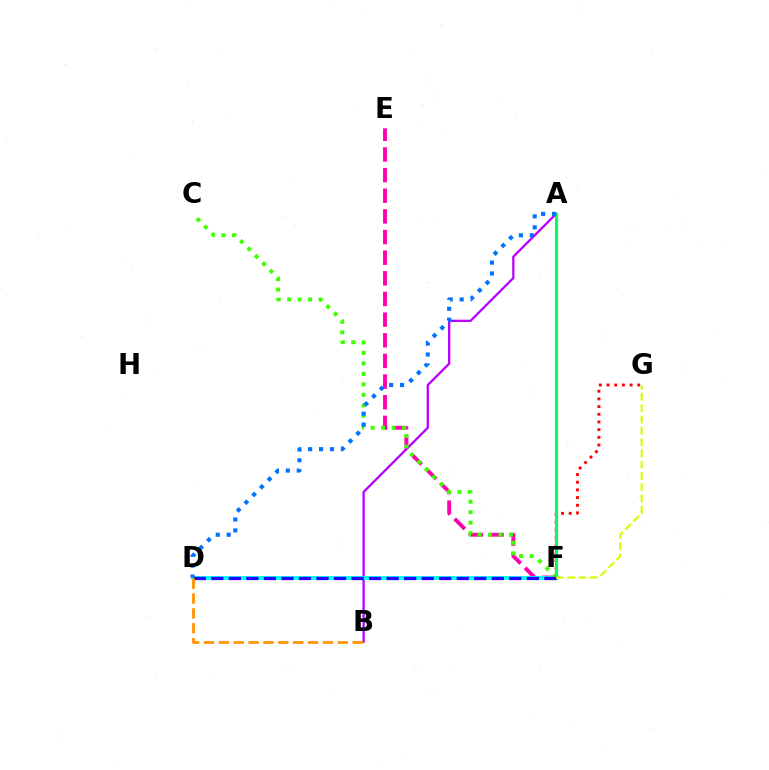{('F', 'G'): [{'color': '#ff0000', 'line_style': 'dotted', 'thickness': 2.09}, {'color': '#d1ff00', 'line_style': 'dashed', 'thickness': 1.53}], ('E', 'F'): [{'color': '#ff00ac', 'line_style': 'dashed', 'thickness': 2.8}], ('A', 'B'): [{'color': '#b900ff', 'line_style': 'solid', 'thickness': 1.65}], ('D', 'F'): [{'color': '#00fff6', 'line_style': 'solid', 'thickness': 2.77}, {'color': '#2500ff', 'line_style': 'dashed', 'thickness': 2.38}], ('C', 'F'): [{'color': '#3dff00', 'line_style': 'dotted', 'thickness': 2.85}], ('A', 'F'): [{'color': '#00ff5c', 'line_style': 'solid', 'thickness': 2.23}], ('A', 'D'): [{'color': '#0074ff', 'line_style': 'dotted', 'thickness': 2.97}], ('B', 'D'): [{'color': '#ff9400', 'line_style': 'dashed', 'thickness': 2.02}]}